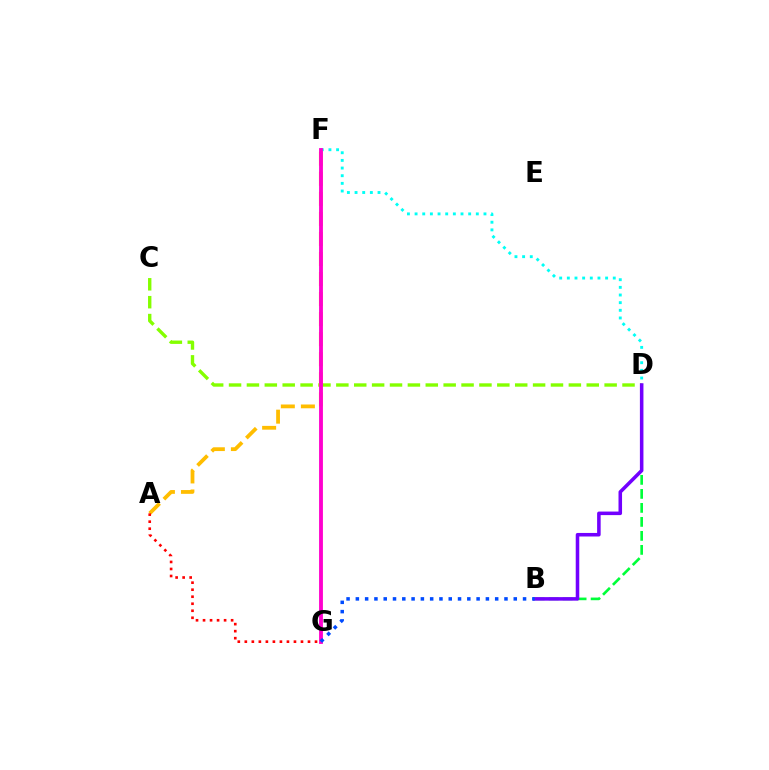{('B', 'D'): [{'color': '#00ff39', 'line_style': 'dashed', 'thickness': 1.9}, {'color': '#7200ff', 'line_style': 'solid', 'thickness': 2.55}], ('C', 'D'): [{'color': '#84ff00', 'line_style': 'dashed', 'thickness': 2.43}], ('A', 'F'): [{'color': '#ffbd00', 'line_style': 'dashed', 'thickness': 2.72}], ('A', 'G'): [{'color': '#ff0000', 'line_style': 'dotted', 'thickness': 1.91}], ('D', 'F'): [{'color': '#00fff6', 'line_style': 'dotted', 'thickness': 2.08}], ('F', 'G'): [{'color': '#ff00cf', 'line_style': 'solid', 'thickness': 2.77}], ('B', 'G'): [{'color': '#004bff', 'line_style': 'dotted', 'thickness': 2.52}]}